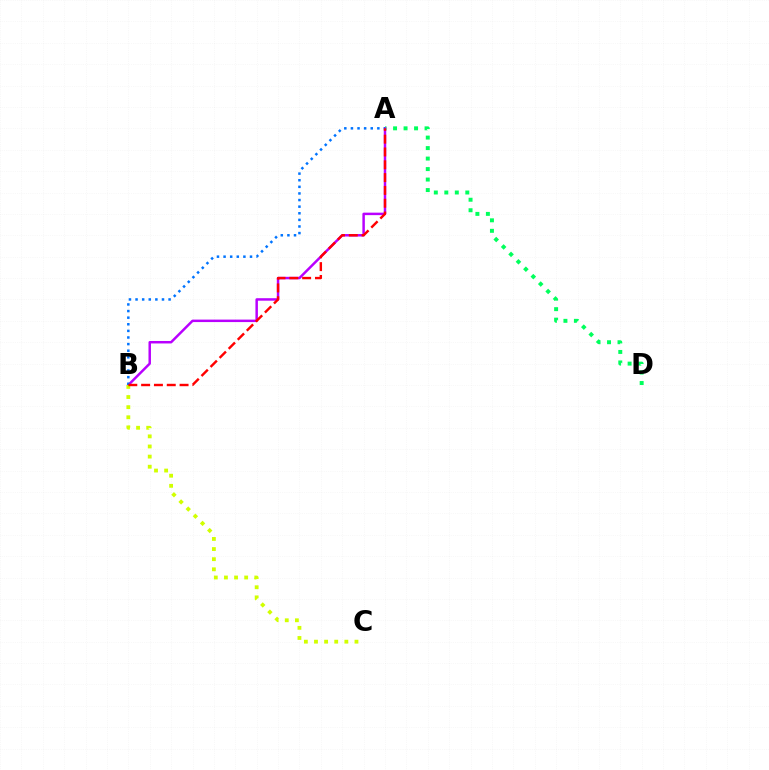{('A', 'D'): [{'color': '#00ff5c', 'line_style': 'dotted', 'thickness': 2.85}], ('A', 'B'): [{'color': '#b900ff', 'line_style': 'solid', 'thickness': 1.79}, {'color': '#0074ff', 'line_style': 'dotted', 'thickness': 1.8}, {'color': '#ff0000', 'line_style': 'dashed', 'thickness': 1.74}], ('B', 'C'): [{'color': '#d1ff00', 'line_style': 'dotted', 'thickness': 2.75}]}